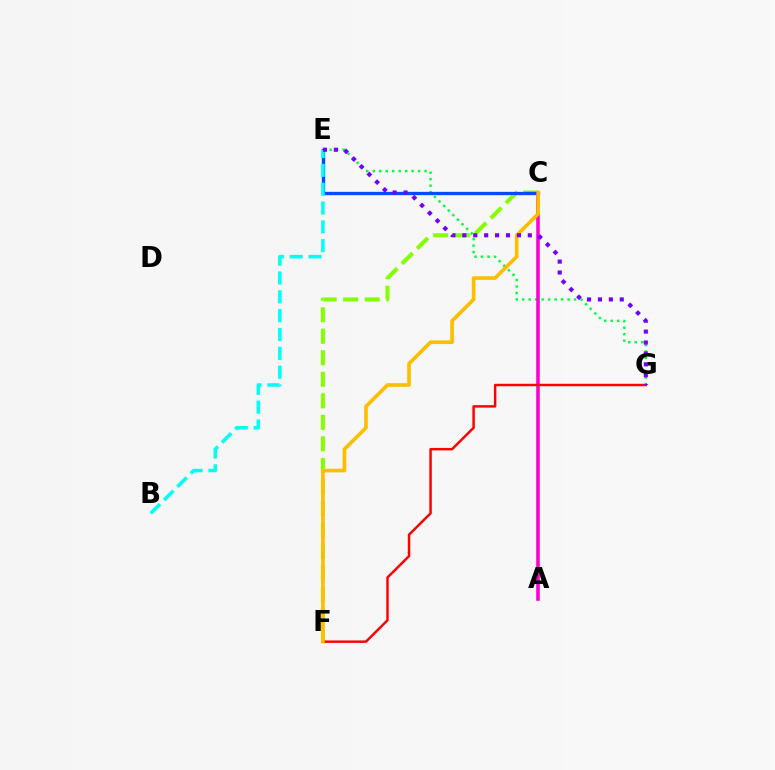{('E', 'G'): [{'color': '#00ff39', 'line_style': 'dotted', 'thickness': 1.76}, {'color': '#7200ff', 'line_style': 'dotted', 'thickness': 2.97}], ('A', 'C'): [{'color': '#ff00cf', 'line_style': 'solid', 'thickness': 2.58}], ('C', 'F'): [{'color': '#84ff00', 'line_style': 'dashed', 'thickness': 2.92}, {'color': '#ffbd00', 'line_style': 'solid', 'thickness': 2.62}], ('C', 'E'): [{'color': '#004bff', 'line_style': 'solid', 'thickness': 2.39}], ('F', 'G'): [{'color': '#ff0000', 'line_style': 'solid', 'thickness': 1.77}], ('B', 'E'): [{'color': '#00fff6', 'line_style': 'dashed', 'thickness': 2.56}]}